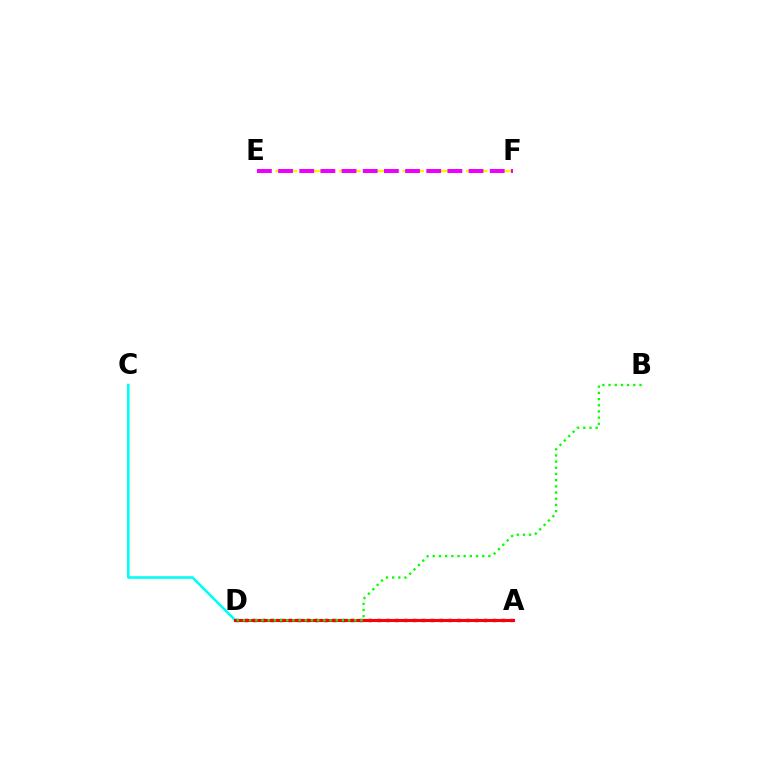{('E', 'F'): [{'color': '#fcf500', 'line_style': 'dashed', 'thickness': 1.73}, {'color': '#ee00ff', 'line_style': 'dashed', 'thickness': 2.88}], ('C', 'D'): [{'color': '#00fff6', 'line_style': 'solid', 'thickness': 1.87}], ('A', 'D'): [{'color': '#0010ff', 'line_style': 'dotted', 'thickness': 2.41}, {'color': '#ff0000', 'line_style': 'solid', 'thickness': 2.22}], ('B', 'D'): [{'color': '#08ff00', 'line_style': 'dotted', 'thickness': 1.68}]}